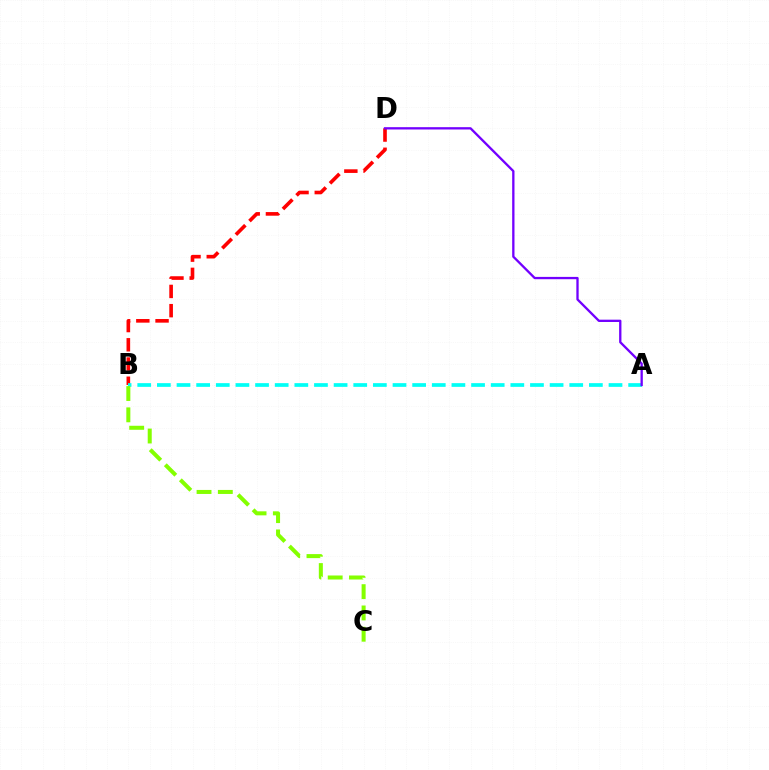{('B', 'D'): [{'color': '#ff0000', 'line_style': 'dashed', 'thickness': 2.61}], ('A', 'B'): [{'color': '#00fff6', 'line_style': 'dashed', 'thickness': 2.67}], ('B', 'C'): [{'color': '#84ff00', 'line_style': 'dashed', 'thickness': 2.89}], ('A', 'D'): [{'color': '#7200ff', 'line_style': 'solid', 'thickness': 1.67}]}